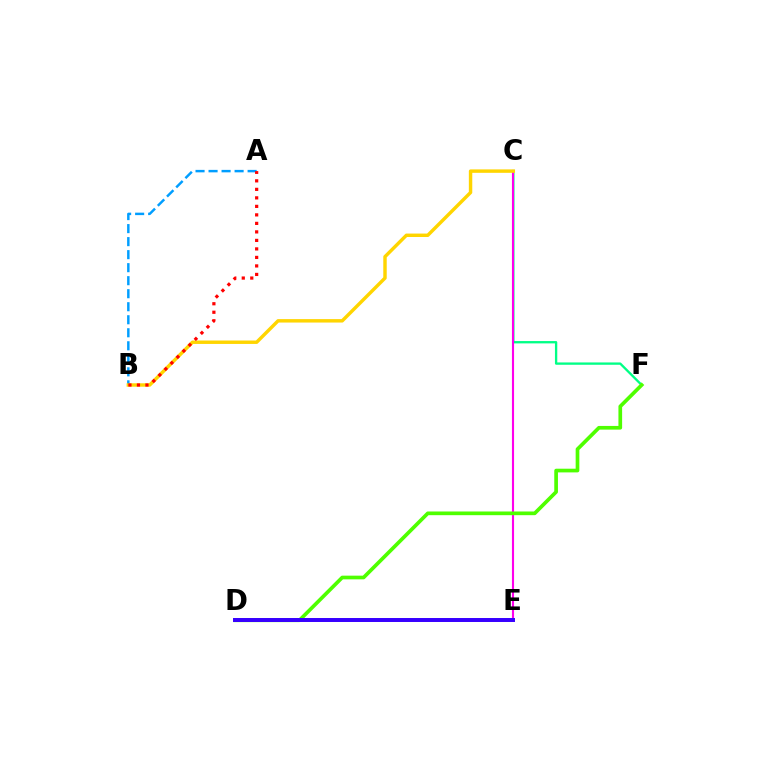{('A', 'B'): [{'color': '#009eff', 'line_style': 'dashed', 'thickness': 1.77}, {'color': '#ff0000', 'line_style': 'dotted', 'thickness': 2.31}], ('C', 'F'): [{'color': '#00ff86', 'line_style': 'solid', 'thickness': 1.68}], ('C', 'E'): [{'color': '#ff00ed', 'line_style': 'solid', 'thickness': 1.52}], ('B', 'C'): [{'color': '#ffd500', 'line_style': 'solid', 'thickness': 2.47}], ('D', 'F'): [{'color': '#4fff00', 'line_style': 'solid', 'thickness': 2.65}], ('D', 'E'): [{'color': '#3700ff', 'line_style': 'solid', 'thickness': 2.86}]}